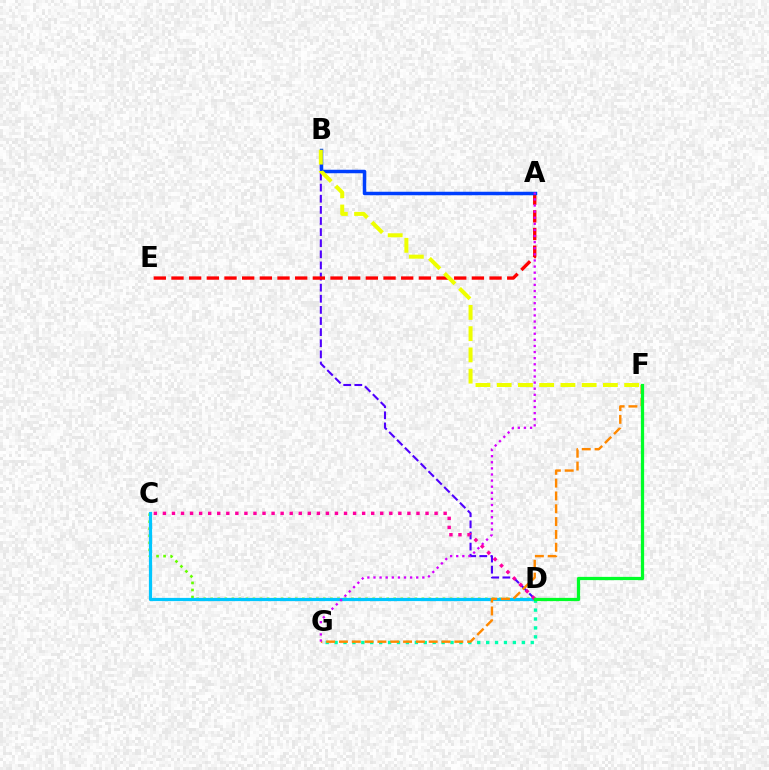{('C', 'D'): [{'color': '#66ff00', 'line_style': 'dotted', 'thickness': 1.91}, {'color': '#00c7ff', 'line_style': 'solid', 'thickness': 2.31}, {'color': '#ff00a0', 'line_style': 'dotted', 'thickness': 2.46}], ('B', 'D'): [{'color': '#4f00ff', 'line_style': 'dashed', 'thickness': 1.51}], ('A', 'E'): [{'color': '#ff0000', 'line_style': 'dashed', 'thickness': 2.4}], ('D', 'G'): [{'color': '#00ffaf', 'line_style': 'dotted', 'thickness': 2.42}], ('F', 'G'): [{'color': '#ff8800', 'line_style': 'dashed', 'thickness': 1.74}], ('A', 'B'): [{'color': '#003fff', 'line_style': 'solid', 'thickness': 2.51}], ('A', 'G'): [{'color': '#d600ff', 'line_style': 'dotted', 'thickness': 1.66}], ('D', 'F'): [{'color': '#00ff27', 'line_style': 'solid', 'thickness': 2.34}], ('B', 'F'): [{'color': '#eeff00', 'line_style': 'dashed', 'thickness': 2.89}]}